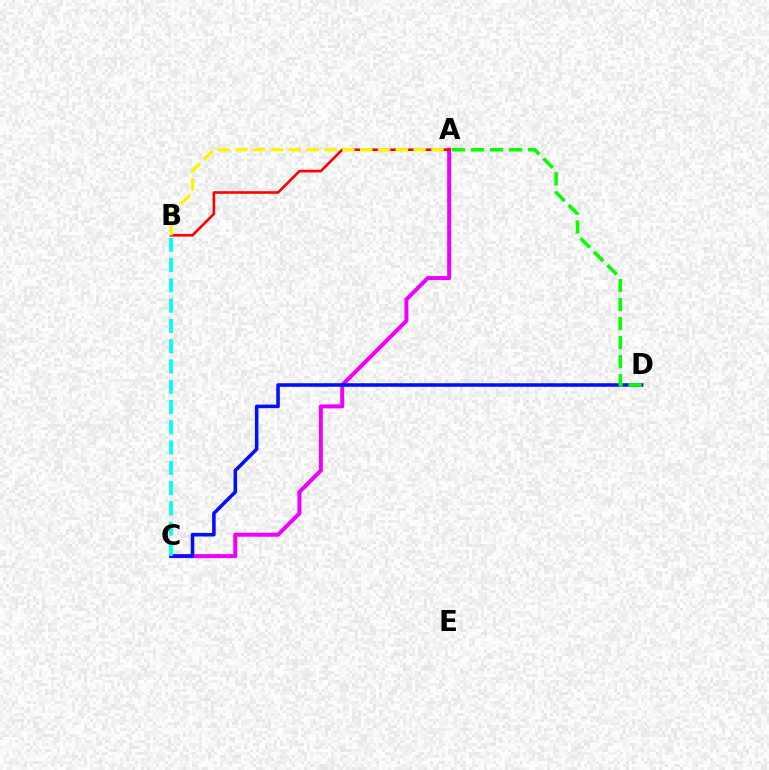{('A', 'C'): [{'color': '#ee00ff', 'line_style': 'solid', 'thickness': 2.88}], ('C', 'D'): [{'color': '#0010ff', 'line_style': 'solid', 'thickness': 2.55}], ('A', 'B'): [{'color': '#ff0000', 'line_style': 'solid', 'thickness': 1.88}, {'color': '#fcf500', 'line_style': 'dashed', 'thickness': 2.42}], ('A', 'D'): [{'color': '#08ff00', 'line_style': 'dashed', 'thickness': 2.59}], ('B', 'C'): [{'color': '#00fff6', 'line_style': 'dashed', 'thickness': 2.75}]}